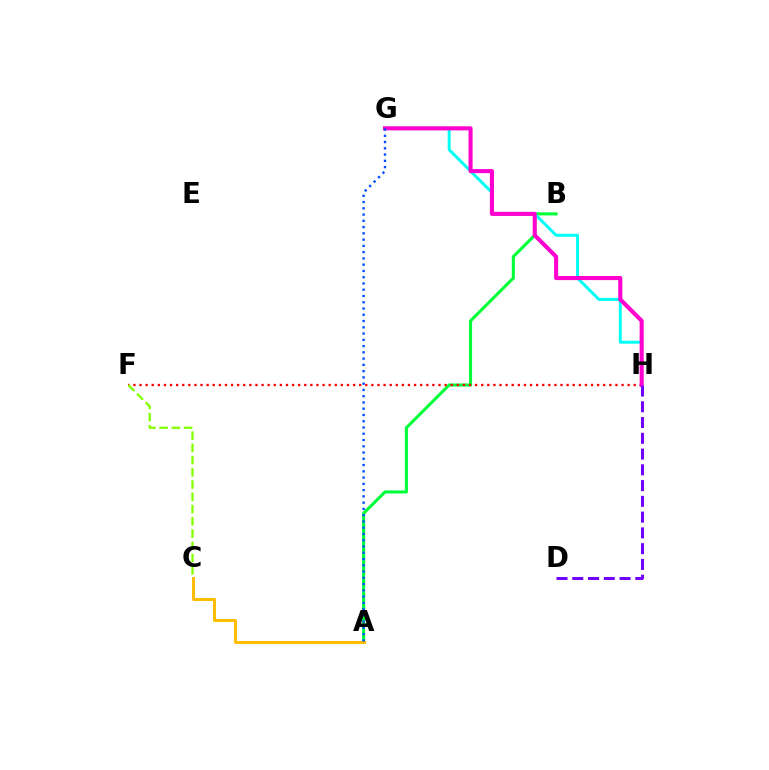{('A', 'B'): [{'color': '#00ff39', 'line_style': 'solid', 'thickness': 2.22}], ('F', 'H'): [{'color': '#ff0000', 'line_style': 'dotted', 'thickness': 1.66}], ('G', 'H'): [{'color': '#00fff6', 'line_style': 'solid', 'thickness': 2.13}, {'color': '#ff00cf', 'line_style': 'solid', 'thickness': 2.93}], ('D', 'H'): [{'color': '#7200ff', 'line_style': 'dashed', 'thickness': 2.14}], ('C', 'F'): [{'color': '#84ff00', 'line_style': 'dashed', 'thickness': 1.66}], ('A', 'C'): [{'color': '#ffbd00', 'line_style': 'solid', 'thickness': 2.17}], ('A', 'G'): [{'color': '#004bff', 'line_style': 'dotted', 'thickness': 1.7}]}